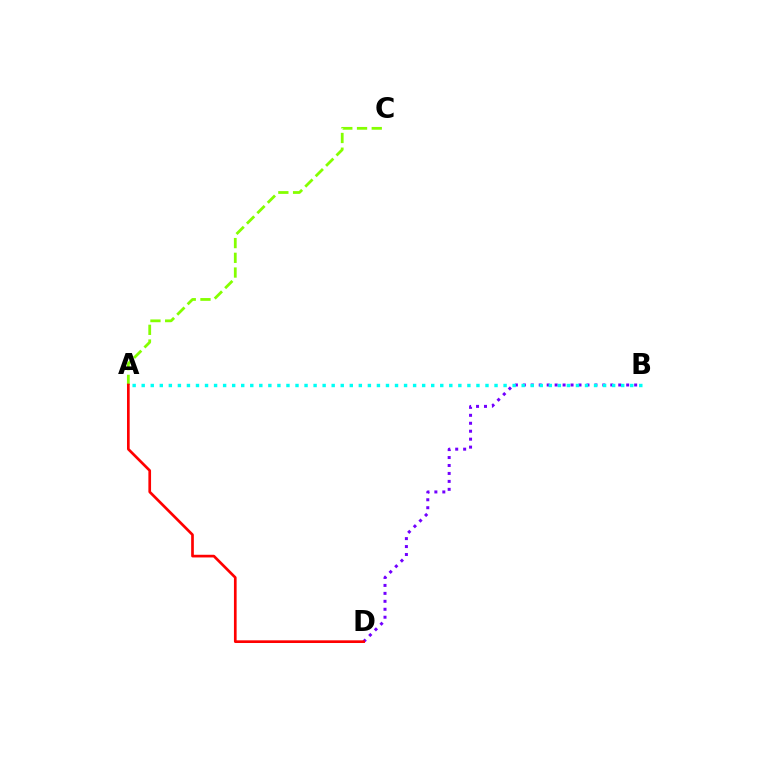{('A', 'C'): [{'color': '#84ff00', 'line_style': 'dashed', 'thickness': 2.0}], ('B', 'D'): [{'color': '#7200ff', 'line_style': 'dotted', 'thickness': 2.16}], ('A', 'B'): [{'color': '#00fff6', 'line_style': 'dotted', 'thickness': 2.46}], ('A', 'D'): [{'color': '#ff0000', 'line_style': 'solid', 'thickness': 1.93}]}